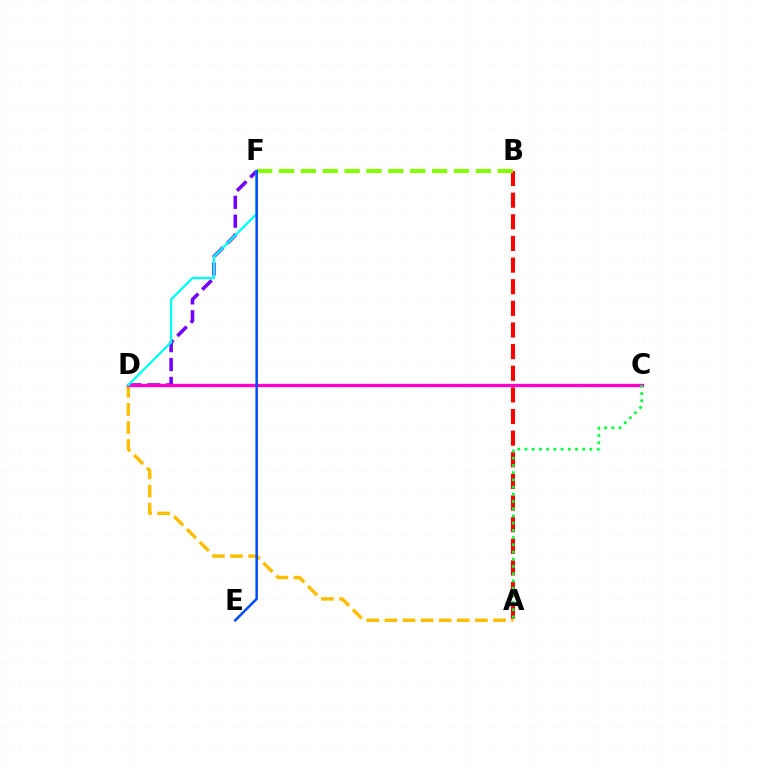{('A', 'D'): [{'color': '#ffbd00', 'line_style': 'dashed', 'thickness': 2.46}], ('D', 'F'): [{'color': '#7200ff', 'line_style': 'dashed', 'thickness': 2.57}, {'color': '#00fff6', 'line_style': 'solid', 'thickness': 1.67}], ('C', 'D'): [{'color': '#ff00cf', 'line_style': 'solid', 'thickness': 2.37}], ('A', 'B'): [{'color': '#ff0000', 'line_style': 'dashed', 'thickness': 2.94}], ('B', 'F'): [{'color': '#84ff00', 'line_style': 'dashed', 'thickness': 2.97}], ('E', 'F'): [{'color': '#004bff', 'line_style': 'solid', 'thickness': 1.79}], ('A', 'C'): [{'color': '#00ff39', 'line_style': 'dotted', 'thickness': 1.96}]}